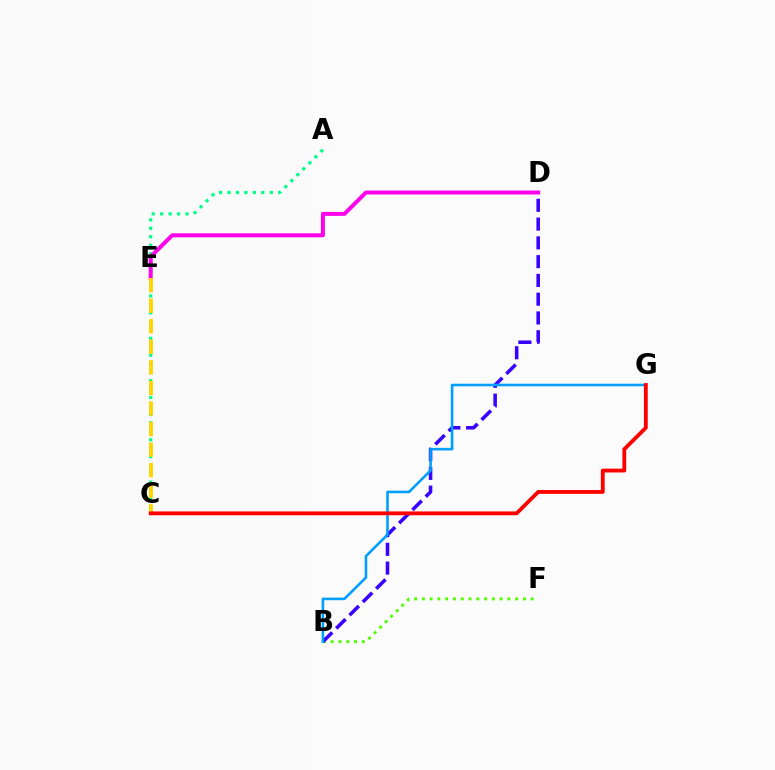{('B', 'F'): [{'color': '#4fff00', 'line_style': 'dotted', 'thickness': 2.11}], ('B', 'D'): [{'color': '#3700ff', 'line_style': 'dashed', 'thickness': 2.55}], ('A', 'C'): [{'color': '#00ff86', 'line_style': 'dotted', 'thickness': 2.3}], ('D', 'E'): [{'color': '#ff00ed', 'line_style': 'solid', 'thickness': 2.86}], ('C', 'E'): [{'color': '#ffd500', 'line_style': 'dashed', 'thickness': 2.79}], ('B', 'G'): [{'color': '#009eff', 'line_style': 'solid', 'thickness': 1.86}], ('C', 'G'): [{'color': '#ff0000', 'line_style': 'solid', 'thickness': 2.75}]}